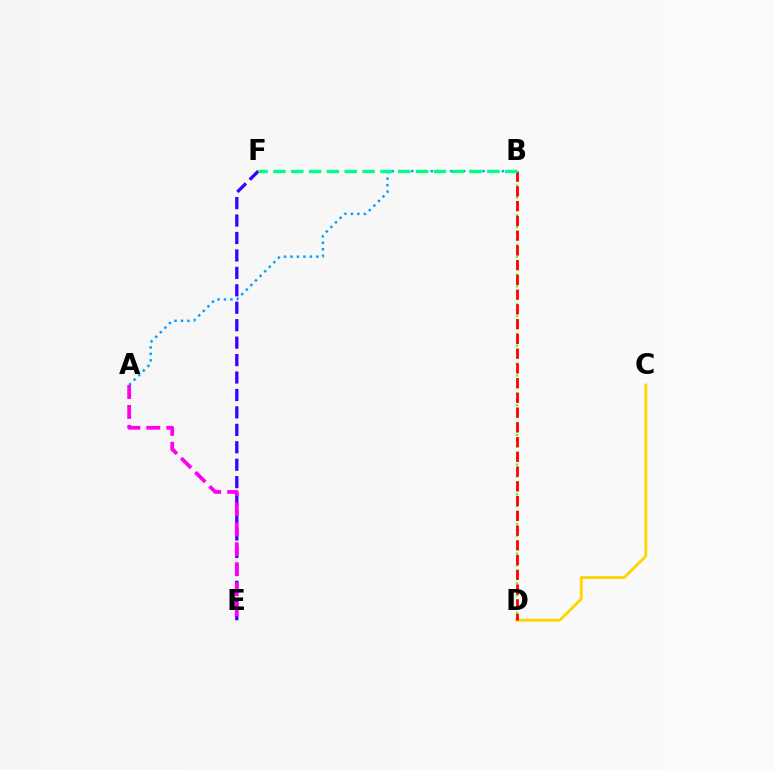{('E', 'F'): [{'color': '#3700ff', 'line_style': 'dashed', 'thickness': 2.37}], ('B', 'D'): [{'color': '#4fff00', 'line_style': 'dotted', 'thickness': 1.61}, {'color': '#ff0000', 'line_style': 'dashed', 'thickness': 2.0}], ('C', 'D'): [{'color': '#ffd500', 'line_style': 'solid', 'thickness': 2.04}], ('A', 'B'): [{'color': '#009eff', 'line_style': 'dotted', 'thickness': 1.76}], ('A', 'E'): [{'color': '#ff00ed', 'line_style': 'dashed', 'thickness': 2.71}], ('B', 'F'): [{'color': '#00ff86', 'line_style': 'dashed', 'thickness': 2.42}]}